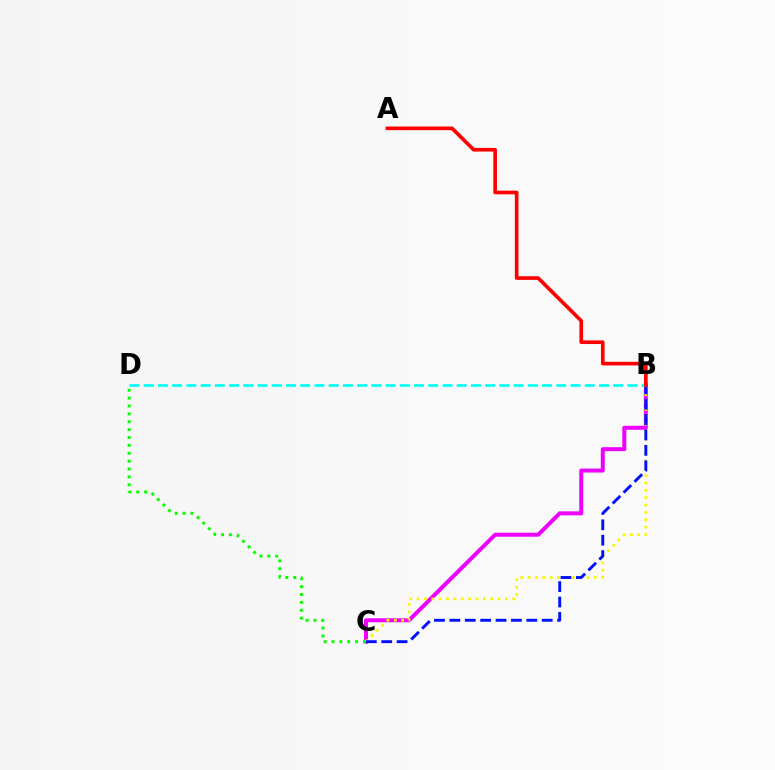{('B', 'C'): [{'color': '#ee00ff', 'line_style': 'solid', 'thickness': 2.87}, {'color': '#fcf500', 'line_style': 'dotted', 'thickness': 2.0}, {'color': '#0010ff', 'line_style': 'dashed', 'thickness': 2.09}], ('C', 'D'): [{'color': '#08ff00', 'line_style': 'dotted', 'thickness': 2.14}], ('B', 'D'): [{'color': '#00fff6', 'line_style': 'dashed', 'thickness': 1.93}], ('A', 'B'): [{'color': '#ff0000', 'line_style': 'solid', 'thickness': 2.63}]}